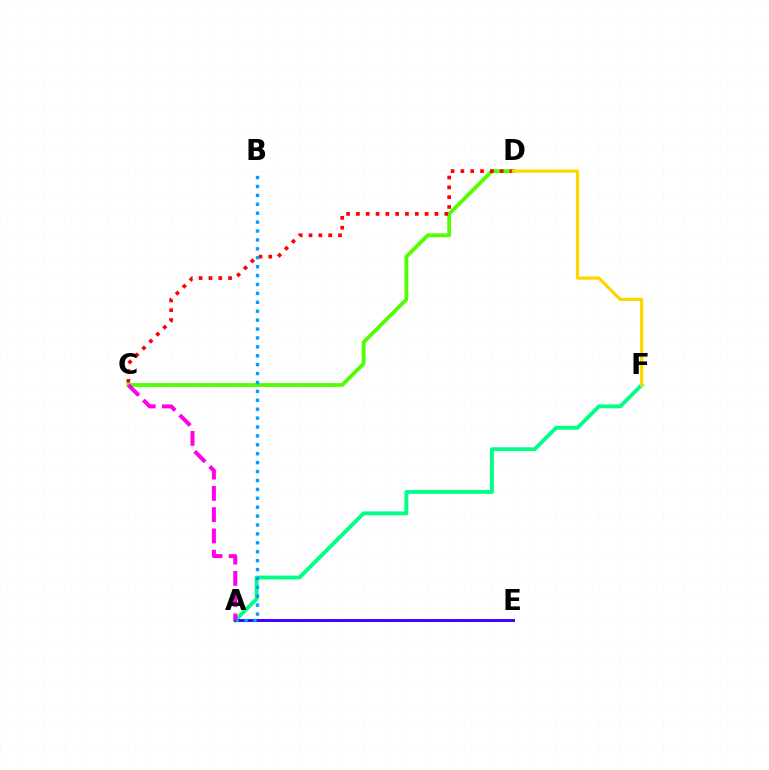{('C', 'D'): [{'color': '#4fff00', 'line_style': 'solid', 'thickness': 2.73}, {'color': '#ff0000', 'line_style': 'dotted', 'thickness': 2.67}], ('A', 'F'): [{'color': '#00ff86', 'line_style': 'solid', 'thickness': 2.78}], ('A', 'E'): [{'color': '#3700ff', 'line_style': 'solid', 'thickness': 2.09}], ('A', 'B'): [{'color': '#009eff', 'line_style': 'dotted', 'thickness': 2.42}], ('A', 'C'): [{'color': '#ff00ed', 'line_style': 'dashed', 'thickness': 2.89}], ('D', 'F'): [{'color': '#ffd500', 'line_style': 'solid', 'thickness': 2.3}]}